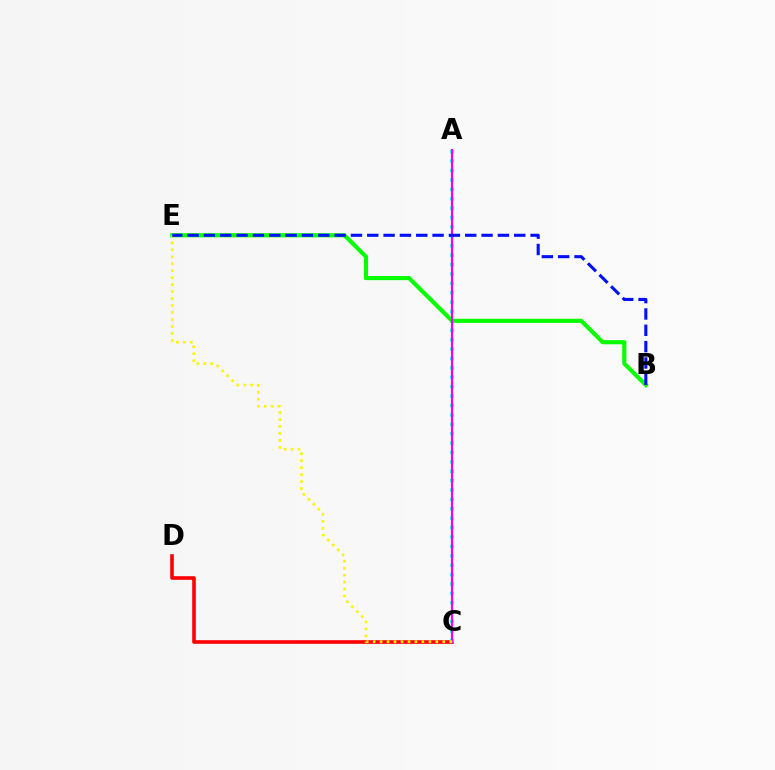{('C', 'D'): [{'color': '#ff0000', 'line_style': 'solid', 'thickness': 2.6}], ('A', 'C'): [{'color': '#00fff6', 'line_style': 'dotted', 'thickness': 2.55}, {'color': '#ee00ff', 'line_style': 'solid', 'thickness': 1.56}], ('B', 'E'): [{'color': '#08ff00', 'line_style': 'solid', 'thickness': 2.98}, {'color': '#0010ff', 'line_style': 'dashed', 'thickness': 2.22}], ('C', 'E'): [{'color': '#fcf500', 'line_style': 'dotted', 'thickness': 1.89}]}